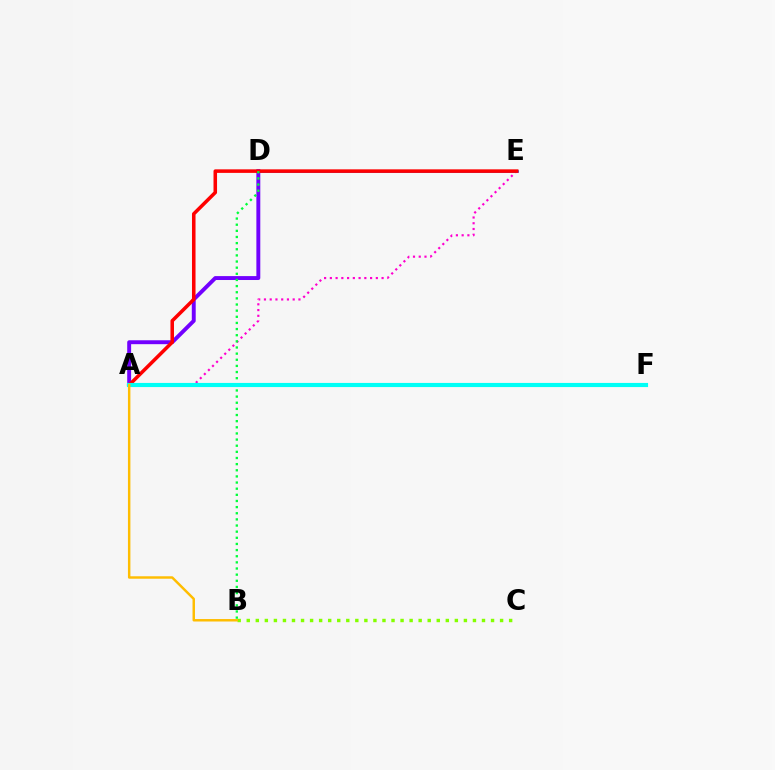{('A', 'D'): [{'color': '#7200ff', 'line_style': 'solid', 'thickness': 2.82}], ('A', 'E'): [{'color': '#ff00cf', 'line_style': 'dotted', 'thickness': 1.56}, {'color': '#ff0000', 'line_style': 'solid', 'thickness': 2.55}], ('B', 'C'): [{'color': '#84ff00', 'line_style': 'dotted', 'thickness': 2.46}], ('D', 'E'): [{'color': '#004bff', 'line_style': 'solid', 'thickness': 1.84}], ('B', 'D'): [{'color': '#00ff39', 'line_style': 'dotted', 'thickness': 1.67}], ('A', 'F'): [{'color': '#00fff6', 'line_style': 'solid', 'thickness': 2.98}], ('A', 'B'): [{'color': '#ffbd00', 'line_style': 'solid', 'thickness': 1.77}]}